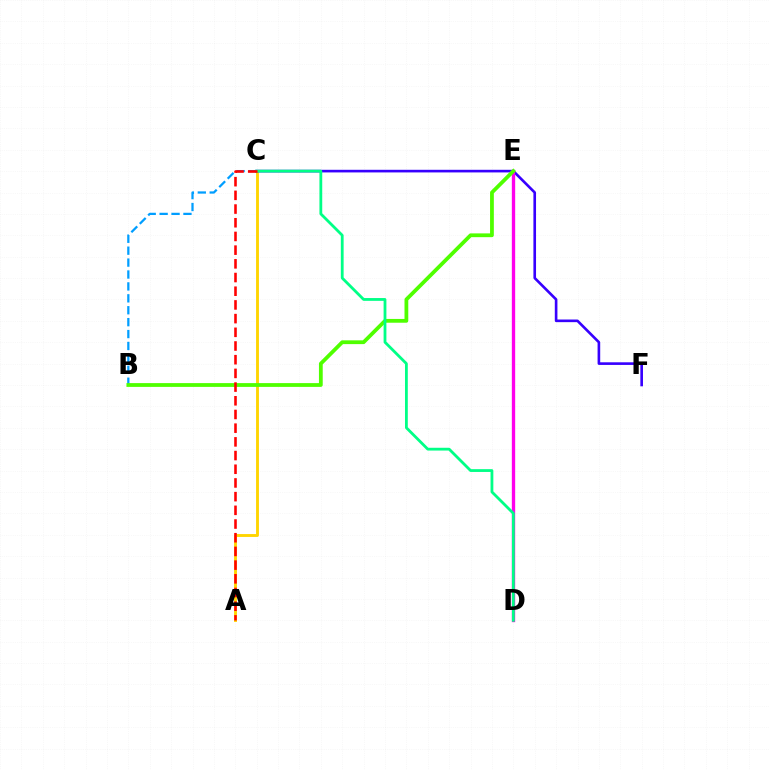{('B', 'C'): [{'color': '#009eff', 'line_style': 'dashed', 'thickness': 1.62}], ('A', 'C'): [{'color': '#ffd500', 'line_style': 'solid', 'thickness': 2.07}, {'color': '#ff0000', 'line_style': 'dashed', 'thickness': 1.86}], ('C', 'F'): [{'color': '#3700ff', 'line_style': 'solid', 'thickness': 1.9}], ('D', 'E'): [{'color': '#ff00ed', 'line_style': 'solid', 'thickness': 2.4}], ('B', 'E'): [{'color': '#4fff00', 'line_style': 'solid', 'thickness': 2.72}], ('C', 'D'): [{'color': '#00ff86', 'line_style': 'solid', 'thickness': 2.01}]}